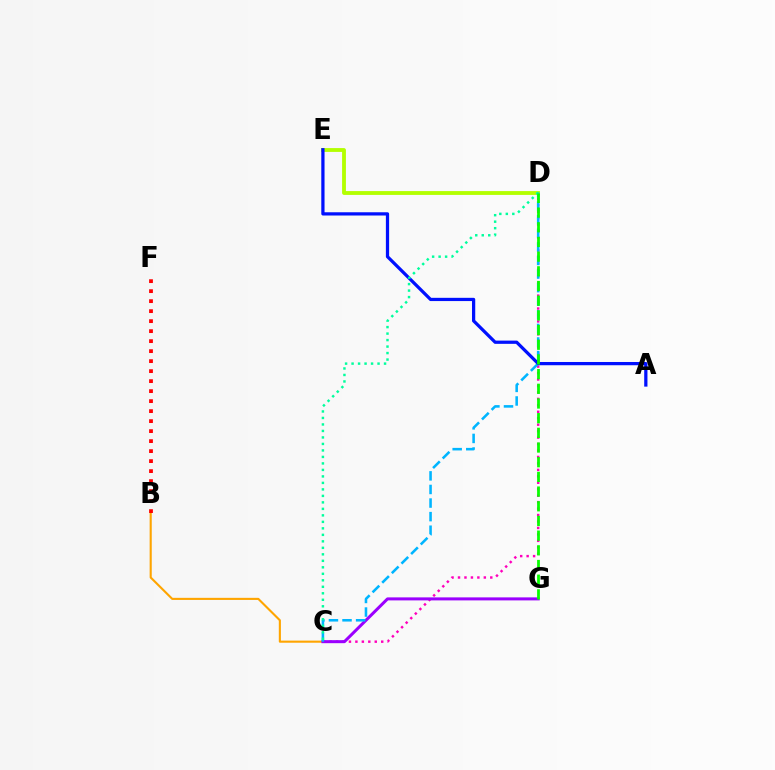{('C', 'D'): [{'color': '#ff00bd', 'line_style': 'dotted', 'thickness': 1.75}, {'color': '#00b5ff', 'line_style': 'dashed', 'thickness': 1.85}, {'color': '#00ff9d', 'line_style': 'dotted', 'thickness': 1.76}], ('B', 'C'): [{'color': '#ffa500', 'line_style': 'solid', 'thickness': 1.52}], ('C', 'G'): [{'color': '#9b00ff', 'line_style': 'solid', 'thickness': 2.17}], ('D', 'E'): [{'color': '#b3ff00', 'line_style': 'solid', 'thickness': 2.76}], ('A', 'E'): [{'color': '#0010ff', 'line_style': 'solid', 'thickness': 2.33}], ('D', 'G'): [{'color': '#08ff00', 'line_style': 'dashed', 'thickness': 1.99}], ('B', 'F'): [{'color': '#ff0000', 'line_style': 'dotted', 'thickness': 2.72}]}